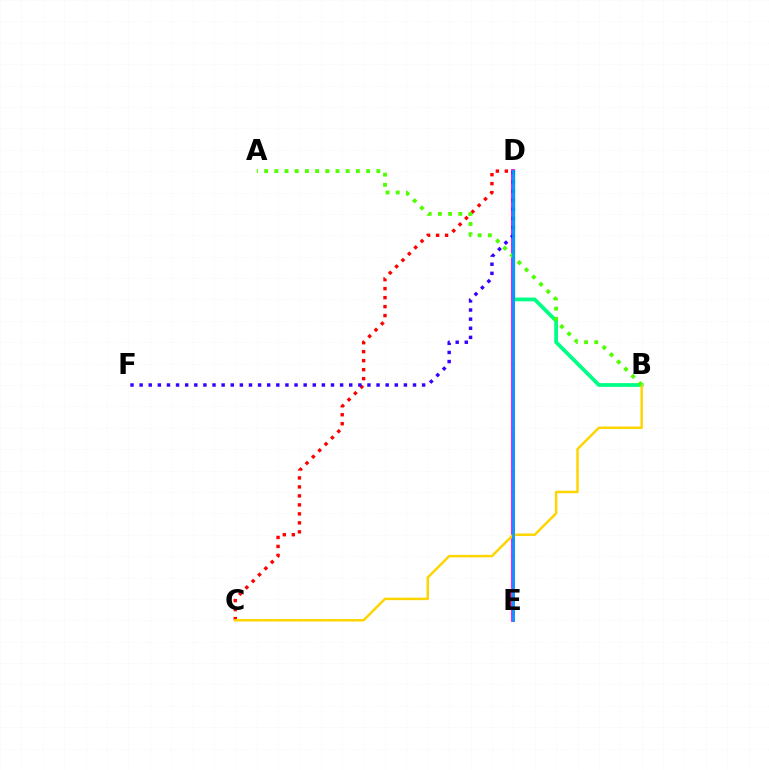{('B', 'D'): [{'color': '#00ff86', 'line_style': 'solid', 'thickness': 2.73}], ('C', 'D'): [{'color': '#ff0000', 'line_style': 'dotted', 'thickness': 2.44}], ('D', 'E'): [{'color': '#ff00ed', 'line_style': 'solid', 'thickness': 2.71}, {'color': '#009eff', 'line_style': 'solid', 'thickness': 1.93}], ('B', 'C'): [{'color': '#ffd500', 'line_style': 'solid', 'thickness': 1.79}], ('D', 'F'): [{'color': '#3700ff', 'line_style': 'dotted', 'thickness': 2.48}], ('A', 'B'): [{'color': '#4fff00', 'line_style': 'dotted', 'thickness': 2.77}]}